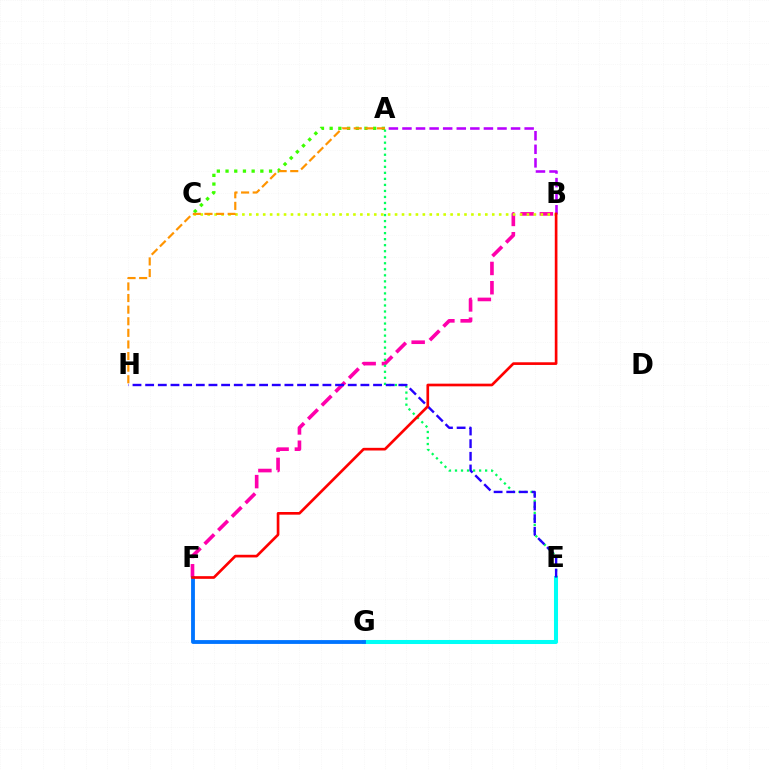{('E', 'G'): [{'color': '#00fff6', 'line_style': 'solid', 'thickness': 2.91}], ('B', 'F'): [{'color': '#ff00ac', 'line_style': 'dashed', 'thickness': 2.62}, {'color': '#ff0000', 'line_style': 'solid', 'thickness': 1.92}], ('A', 'C'): [{'color': '#3dff00', 'line_style': 'dotted', 'thickness': 2.36}], ('A', 'E'): [{'color': '#00ff5c', 'line_style': 'dotted', 'thickness': 1.64}], ('E', 'H'): [{'color': '#2500ff', 'line_style': 'dashed', 'thickness': 1.72}], ('F', 'G'): [{'color': '#0074ff', 'line_style': 'solid', 'thickness': 2.76}], ('B', 'C'): [{'color': '#d1ff00', 'line_style': 'dotted', 'thickness': 1.89}], ('A', 'H'): [{'color': '#ff9400', 'line_style': 'dashed', 'thickness': 1.58}], ('A', 'B'): [{'color': '#b900ff', 'line_style': 'dashed', 'thickness': 1.84}]}